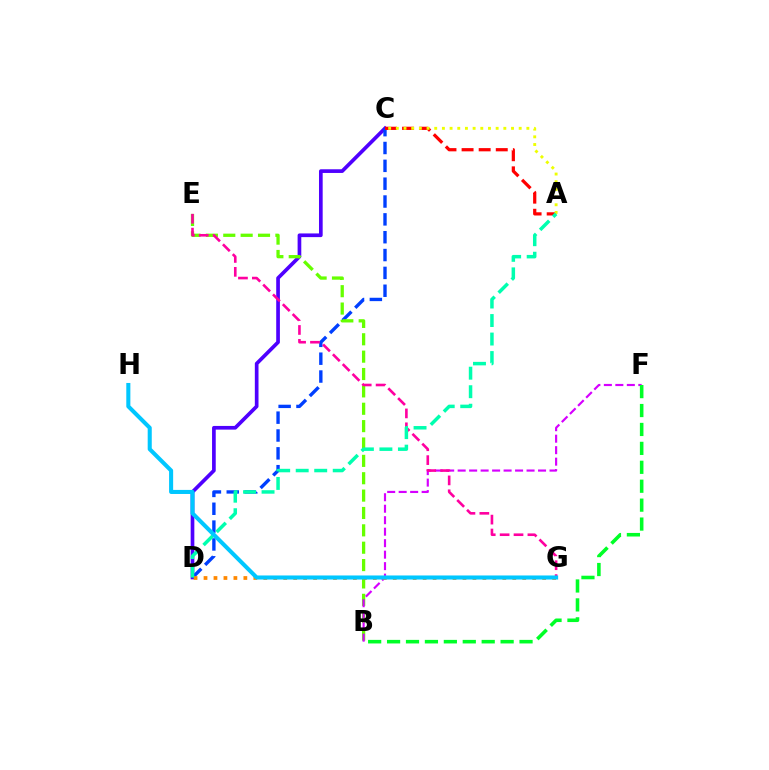{('C', 'D'): [{'color': '#4f00ff', 'line_style': 'solid', 'thickness': 2.65}, {'color': '#003fff', 'line_style': 'dashed', 'thickness': 2.42}], ('A', 'C'): [{'color': '#ff0000', 'line_style': 'dashed', 'thickness': 2.32}, {'color': '#eeff00', 'line_style': 'dotted', 'thickness': 2.09}], ('B', 'E'): [{'color': '#66ff00', 'line_style': 'dashed', 'thickness': 2.36}], ('B', 'F'): [{'color': '#d600ff', 'line_style': 'dashed', 'thickness': 1.56}, {'color': '#00ff27', 'line_style': 'dashed', 'thickness': 2.57}], ('E', 'G'): [{'color': '#ff00a0', 'line_style': 'dashed', 'thickness': 1.89}], ('D', 'G'): [{'color': '#ff8800', 'line_style': 'dotted', 'thickness': 2.71}], ('A', 'D'): [{'color': '#00ffaf', 'line_style': 'dashed', 'thickness': 2.51}], ('G', 'H'): [{'color': '#00c7ff', 'line_style': 'solid', 'thickness': 2.92}]}